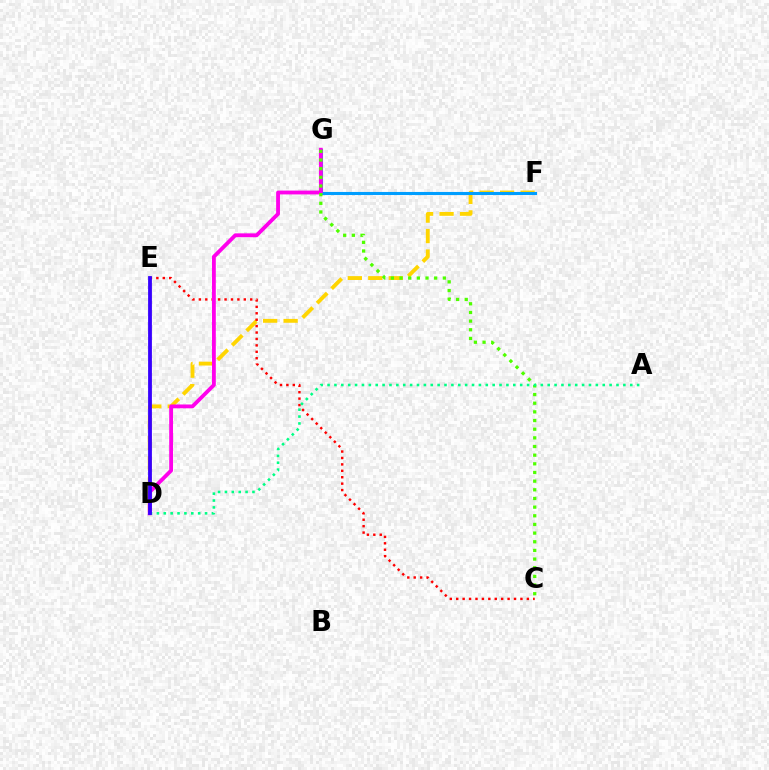{('D', 'F'): [{'color': '#ffd500', 'line_style': 'dashed', 'thickness': 2.78}], ('C', 'E'): [{'color': '#ff0000', 'line_style': 'dotted', 'thickness': 1.74}], ('F', 'G'): [{'color': '#009eff', 'line_style': 'solid', 'thickness': 2.22}], ('D', 'G'): [{'color': '#ff00ed', 'line_style': 'solid', 'thickness': 2.76}], ('C', 'G'): [{'color': '#4fff00', 'line_style': 'dotted', 'thickness': 2.35}], ('A', 'D'): [{'color': '#00ff86', 'line_style': 'dotted', 'thickness': 1.87}], ('D', 'E'): [{'color': '#3700ff', 'line_style': 'solid', 'thickness': 2.74}]}